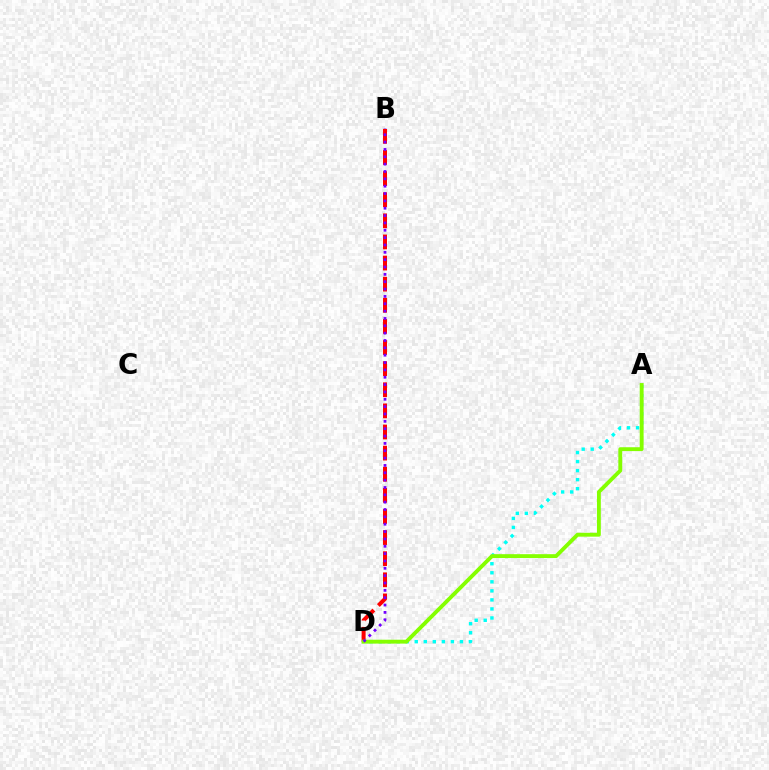{('B', 'D'): [{'color': '#ff0000', 'line_style': 'dashed', 'thickness': 2.87}, {'color': '#7200ff', 'line_style': 'dotted', 'thickness': 2.0}], ('A', 'D'): [{'color': '#00fff6', 'line_style': 'dotted', 'thickness': 2.46}, {'color': '#84ff00', 'line_style': 'solid', 'thickness': 2.79}]}